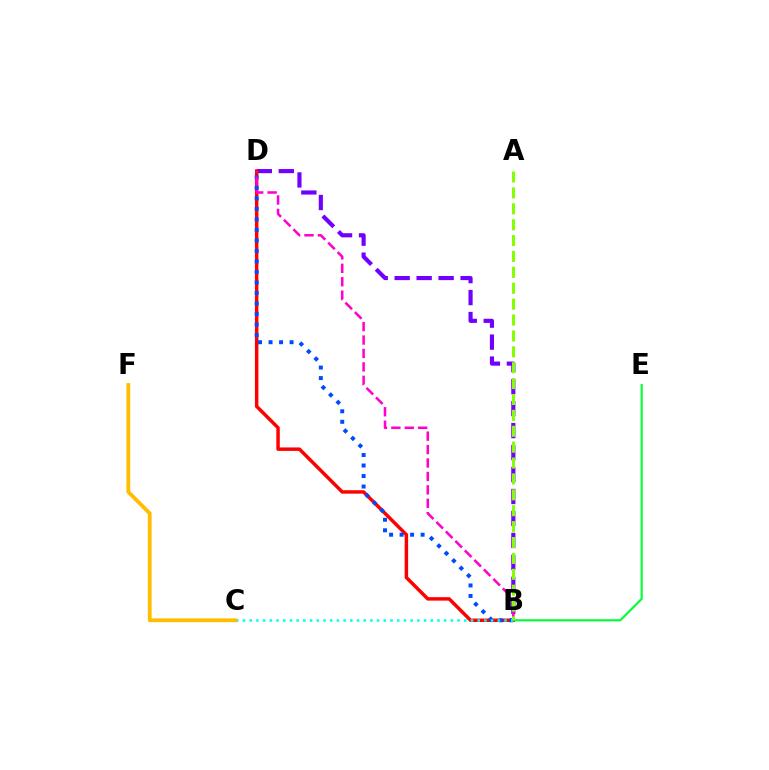{('B', 'D'): [{'color': '#7200ff', 'line_style': 'dashed', 'thickness': 2.99}, {'color': '#ff0000', 'line_style': 'solid', 'thickness': 2.49}, {'color': '#004bff', 'line_style': 'dotted', 'thickness': 2.86}, {'color': '#ff00cf', 'line_style': 'dashed', 'thickness': 1.82}], ('B', 'E'): [{'color': '#00ff39', 'line_style': 'solid', 'thickness': 1.55}], ('B', 'C'): [{'color': '#00fff6', 'line_style': 'dotted', 'thickness': 1.82}], ('C', 'F'): [{'color': '#ffbd00', 'line_style': 'solid', 'thickness': 2.74}], ('A', 'B'): [{'color': '#84ff00', 'line_style': 'dashed', 'thickness': 2.16}]}